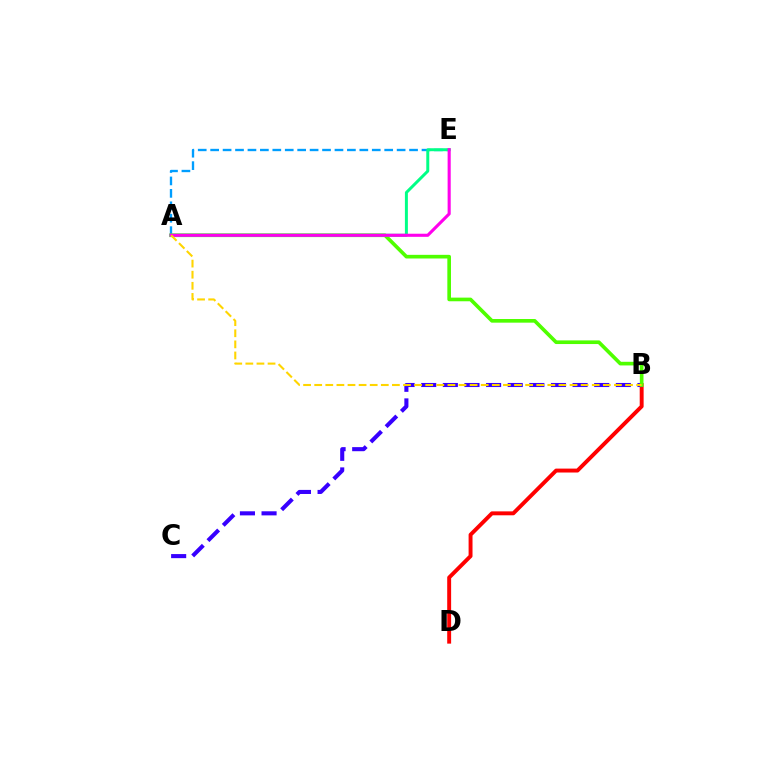{('B', 'D'): [{'color': '#ff0000', 'line_style': 'solid', 'thickness': 2.82}], ('A', 'E'): [{'color': '#009eff', 'line_style': 'dashed', 'thickness': 1.69}, {'color': '#00ff86', 'line_style': 'solid', 'thickness': 2.14}, {'color': '#ff00ed', 'line_style': 'solid', 'thickness': 2.23}], ('B', 'C'): [{'color': '#3700ff', 'line_style': 'dashed', 'thickness': 2.94}], ('A', 'B'): [{'color': '#4fff00', 'line_style': 'solid', 'thickness': 2.63}, {'color': '#ffd500', 'line_style': 'dashed', 'thickness': 1.51}]}